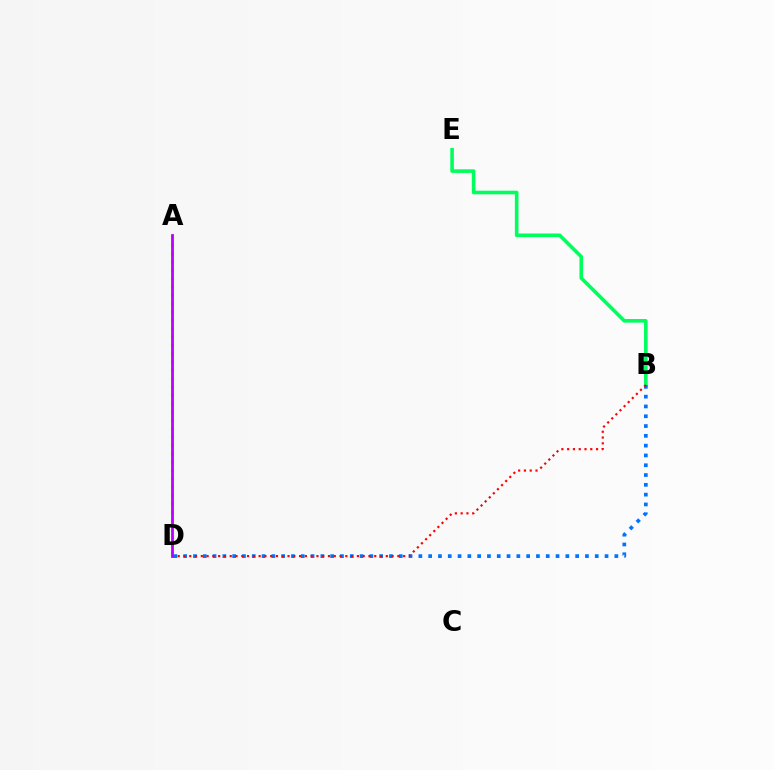{('B', 'E'): [{'color': '#00ff5c', 'line_style': 'solid', 'thickness': 2.6}], ('B', 'D'): [{'color': '#0074ff', 'line_style': 'dotted', 'thickness': 2.66}, {'color': '#ff0000', 'line_style': 'dotted', 'thickness': 1.57}], ('A', 'D'): [{'color': '#d1ff00', 'line_style': 'dotted', 'thickness': 2.26}, {'color': '#b900ff', 'line_style': 'solid', 'thickness': 2.0}]}